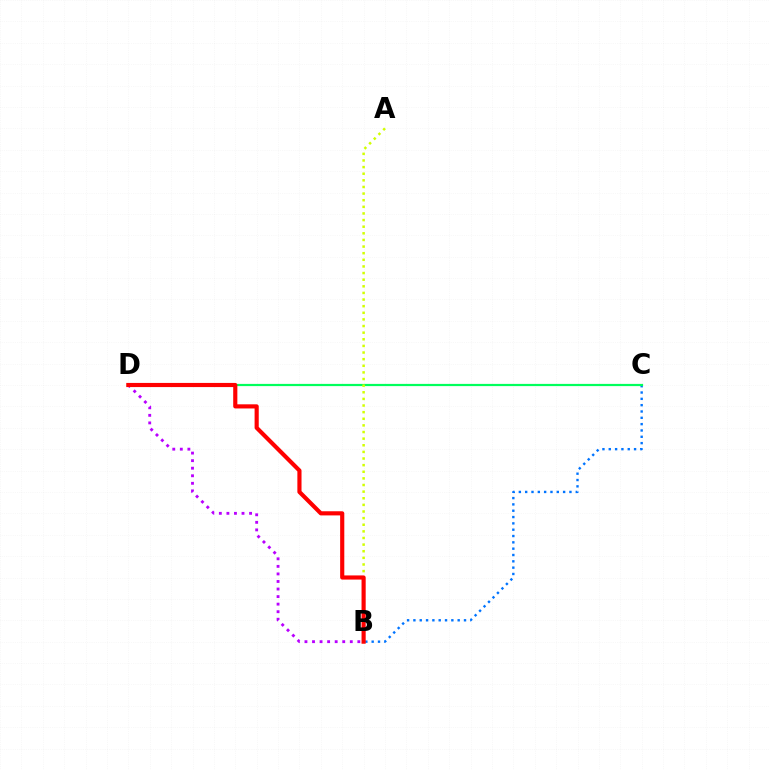{('B', 'C'): [{'color': '#0074ff', 'line_style': 'dotted', 'thickness': 1.72}], ('B', 'D'): [{'color': '#b900ff', 'line_style': 'dotted', 'thickness': 2.05}, {'color': '#ff0000', 'line_style': 'solid', 'thickness': 2.99}], ('C', 'D'): [{'color': '#00ff5c', 'line_style': 'solid', 'thickness': 1.59}], ('A', 'B'): [{'color': '#d1ff00', 'line_style': 'dotted', 'thickness': 1.8}]}